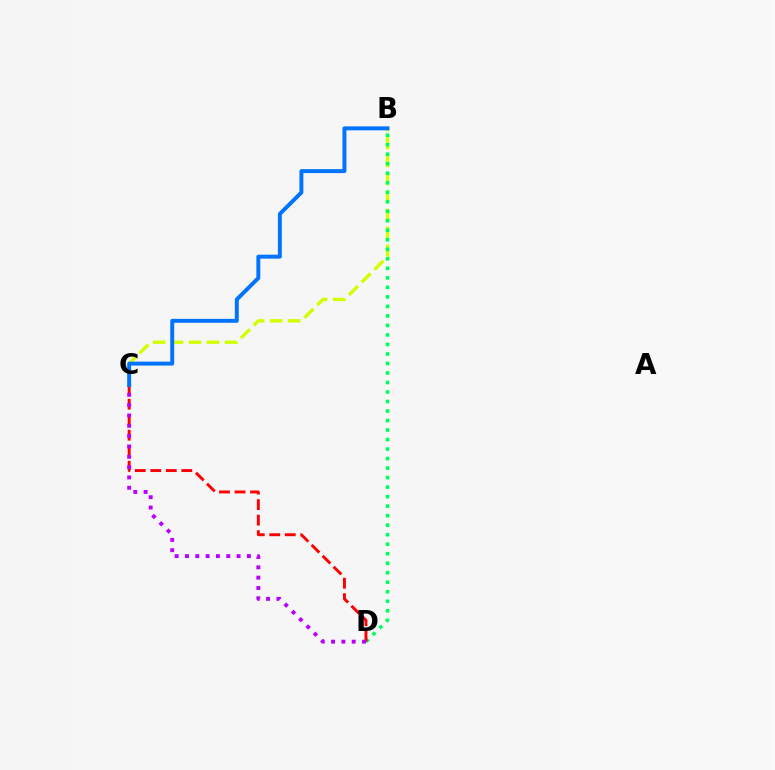{('B', 'C'): [{'color': '#d1ff00', 'line_style': 'dashed', 'thickness': 2.44}, {'color': '#0074ff', 'line_style': 'solid', 'thickness': 2.83}], ('B', 'D'): [{'color': '#00ff5c', 'line_style': 'dotted', 'thickness': 2.58}], ('C', 'D'): [{'color': '#ff0000', 'line_style': 'dashed', 'thickness': 2.11}, {'color': '#b900ff', 'line_style': 'dotted', 'thickness': 2.81}]}